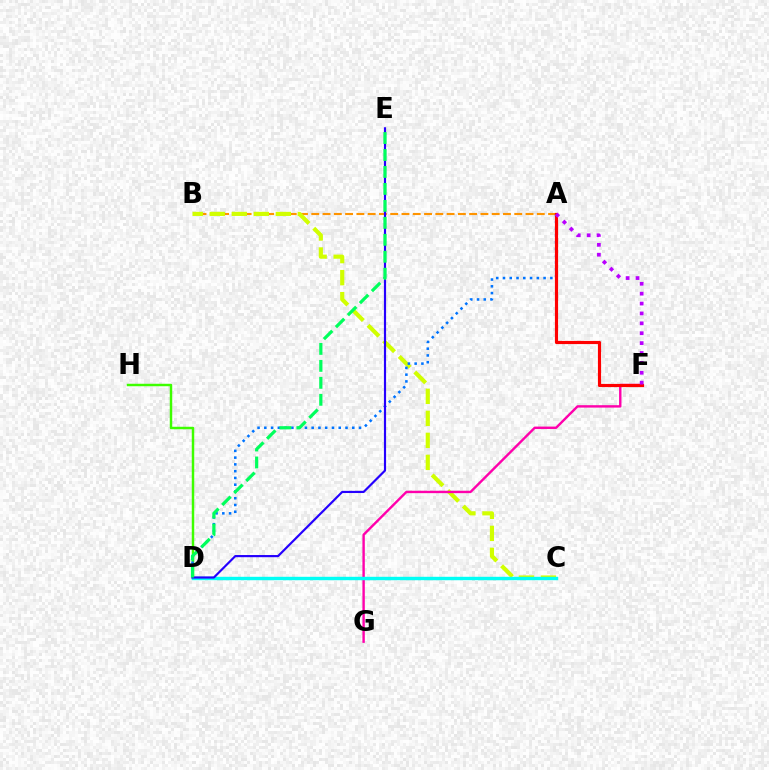{('A', 'B'): [{'color': '#ff9400', 'line_style': 'dashed', 'thickness': 1.53}], ('B', 'C'): [{'color': '#d1ff00', 'line_style': 'dashed', 'thickness': 2.99}], ('D', 'H'): [{'color': '#3dff00', 'line_style': 'solid', 'thickness': 1.77}], ('F', 'G'): [{'color': '#ff00ac', 'line_style': 'solid', 'thickness': 1.73}], ('A', 'D'): [{'color': '#0074ff', 'line_style': 'dotted', 'thickness': 1.84}], ('C', 'D'): [{'color': '#00fff6', 'line_style': 'solid', 'thickness': 2.45}], ('D', 'E'): [{'color': '#2500ff', 'line_style': 'solid', 'thickness': 1.56}, {'color': '#00ff5c', 'line_style': 'dashed', 'thickness': 2.3}], ('A', 'F'): [{'color': '#ff0000', 'line_style': 'solid', 'thickness': 2.28}, {'color': '#b900ff', 'line_style': 'dotted', 'thickness': 2.69}]}